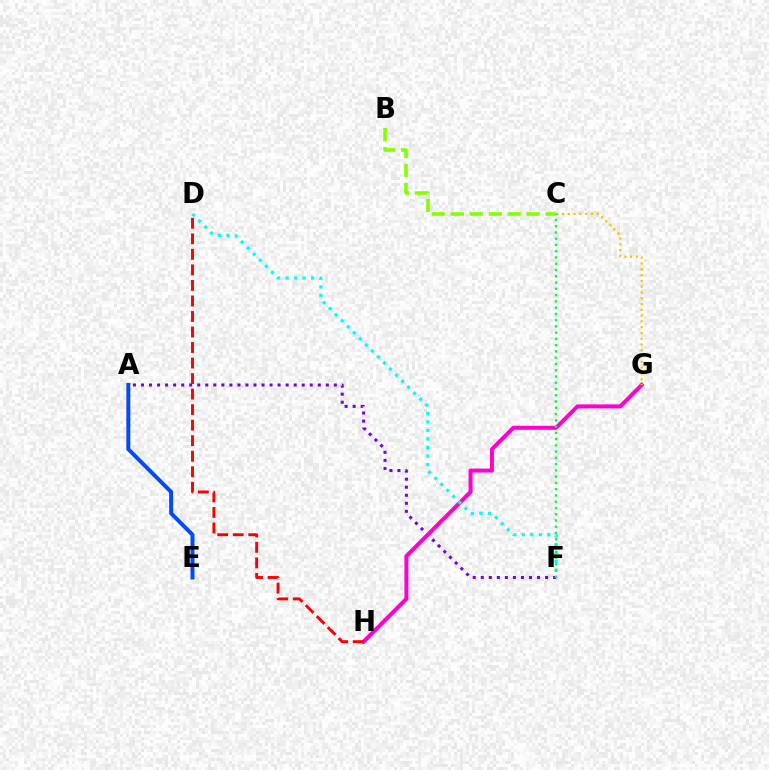{('A', 'F'): [{'color': '#7200ff', 'line_style': 'dotted', 'thickness': 2.18}], ('G', 'H'): [{'color': '#ff00cf', 'line_style': 'solid', 'thickness': 2.87}], ('B', 'C'): [{'color': '#84ff00', 'line_style': 'dashed', 'thickness': 2.58}], ('C', 'G'): [{'color': '#ffbd00', 'line_style': 'dotted', 'thickness': 1.57}], ('D', 'F'): [{'color': '#00fff6', 'line_style': 'dotted', 'thickness': 2.32}], ('A', 'E'): [{'color': '#004bff', 'line_style': 'solid', 'thickness': 2.86}], ('D', 'H'): [{'color': '#ff0000', 'line_style': 'dashed', 'thickness': 2.11}], ('C', 'F'): [{'color': '#00ff39', 'line_style': 'dotted', 'thickness': 1.7}]}